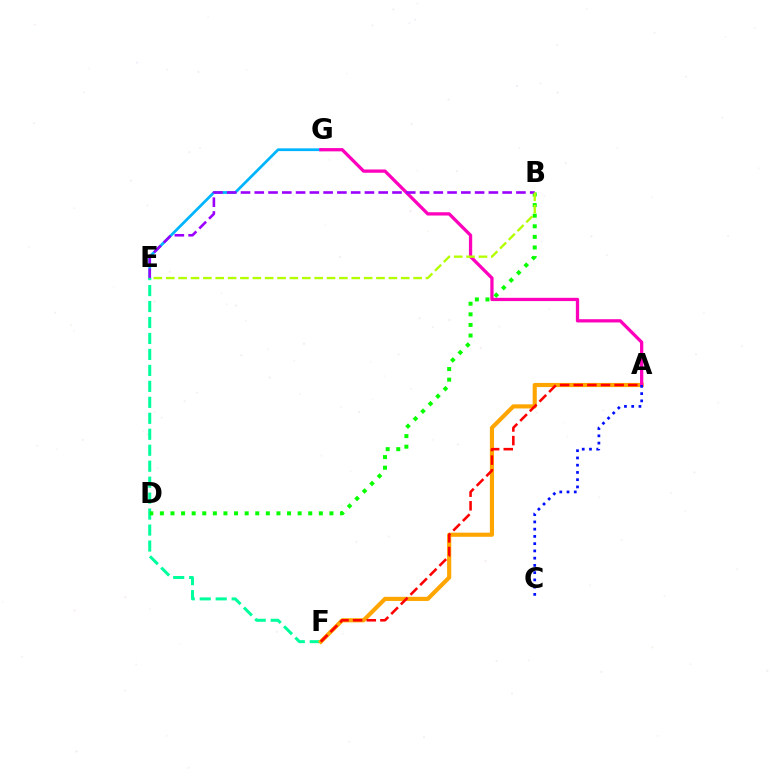{('E', 'G'): [{'color': '#00b5ff', 'line_style': 'solid', 'thickness': 1.98}], ('E', 'F'): [{'color': '#00ff9d', 'line_style': 'dashed', 'thickness': 2.17}], ('A', 'F'): [{'color': '#ffa500', 'line_style': 'solid', 'thickness': 2.98}, {'color': '#ff0000', 'line_style': 'dashed', 'thickness': 1.85}], ('A', 'G'): [{'color': '#ff00bd', 'line_style': 'solid', 'thickness': 2.36}], ('A', 'C'): [{'color': '#0010ff', 'line_style': 'dotted', 'thickness': 1.97}], ('B', 'D'): [{'color': '#08ff00', 'line_style': 'dotted', 'thickness': 2.88}], ('B', 'E'): [{'color': '#9b00ff', 'line_style': 'dashed', 'thickness': 1.87}, {'color': '#b3ff00', 'line_style': 'dashed', 'thickness': 1.68}]}